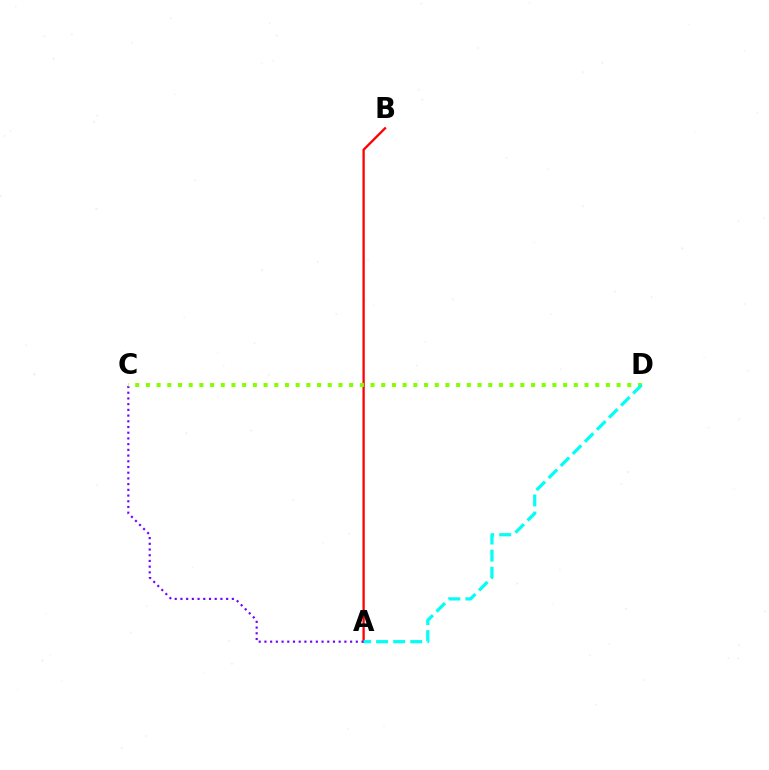{('A', 'B'): [{'color': '#ff0000', 'line_style': 'solid', 'thickness': 1.66}], ('A', 'C'): [{'color': '#7200ff', 'line_style': 'dotted', 'thickness': 1.55}], ('C', 'D'): [{'color': '#84ff00', 'line_style': 'dotted', 'thickness': 2.91}], ('A', 'D'): [{'color': '#00fff6', 'line_style': 'dashed', 'thickness': 2.32}]}